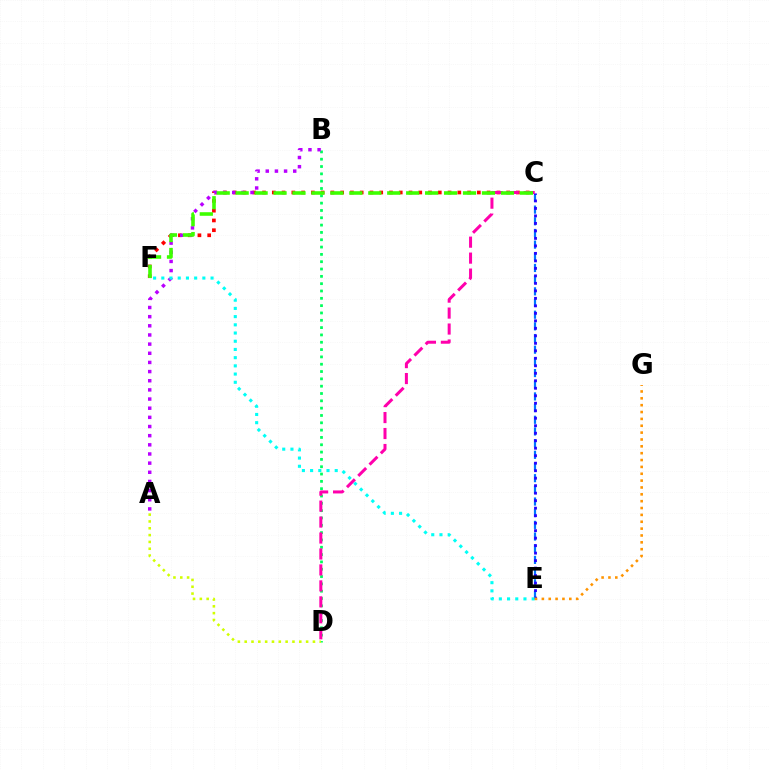{('C', 'F'): [{'color': '#ff0000', 'line_style': 'dotted', 'thickness': 2.65}, {'color': '#3dff00', 'line_style': 'dashed', 'thickness': 2.57}], ('B', 'D'): [{'color': '#00ff5c', 'line_style': 'dotted', 'thickness': 1.99}], ('A', 'D'): [{'color': '#d1ff00', 'line_style': 'dotted', 'thickness': 1.85}], ('A', 'B'): [{'color': '#b900ff', 'line_style': 'dotted', 'thickness': 2.49}], ('C', 'E'): [{'color': '#0074ff', 'line_style': 'dashed', 'thickness': 1.59}, {'color': '#2500ff', 'line_style': 'dotted', 'thickness': 2.04}], ('E', 'F'): [{'color': '#00fff6', 'line_style': 'dotted', 'thickness': 2.23}], ('C', 'D'): [{'color': '#ff00ac', 'line_style': 'dashed', 'thickness': 2.17}], ('E', 'G'): [{'color': '#ff9400', 'line_style': 'dotted', 'thickness': 1.86}]}